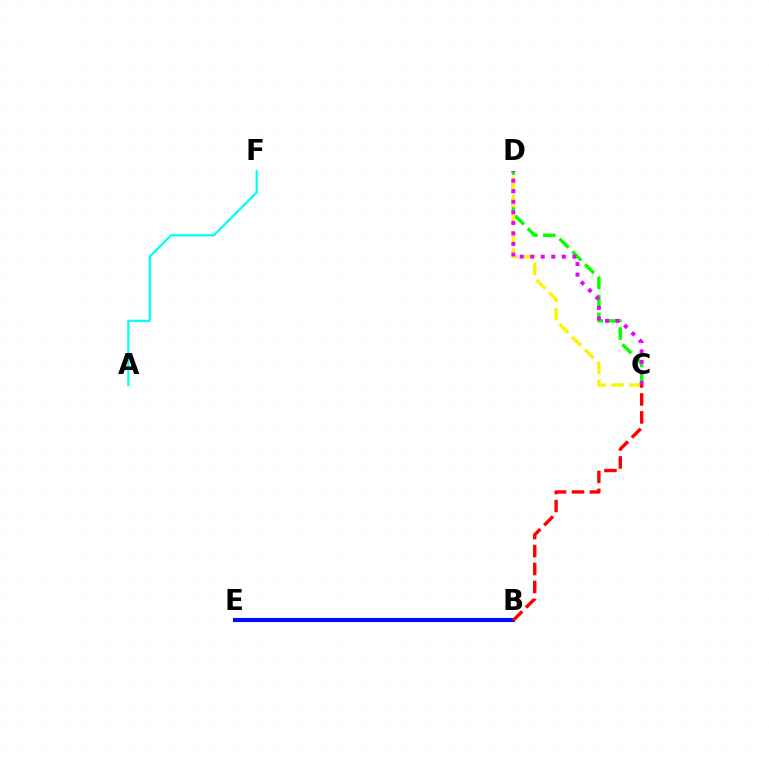{('C', 'D'): [{'color': '#08ff00', 'line_style': 'dashed', 'thickness': 2.45}, {'color': '#fcf500', 'line_style': 'dashed', 'thickness': 2.43}, {'color': '#ee00ff', 'line_style': 'dotted', 'thickness': 2.86}], ('B', 'E'): [{'color': '#0010ff', 'line_style': 'solid', 'thickness': 2.97}], ('B', 'C'): [{'color': '#ff0000', 'line_style': 'dashed', 'thickness': 2.44}], ('A', 'F'): [{'color': '#00fff6', 'line_style': 'solid', 'thickness': 1.58}]}